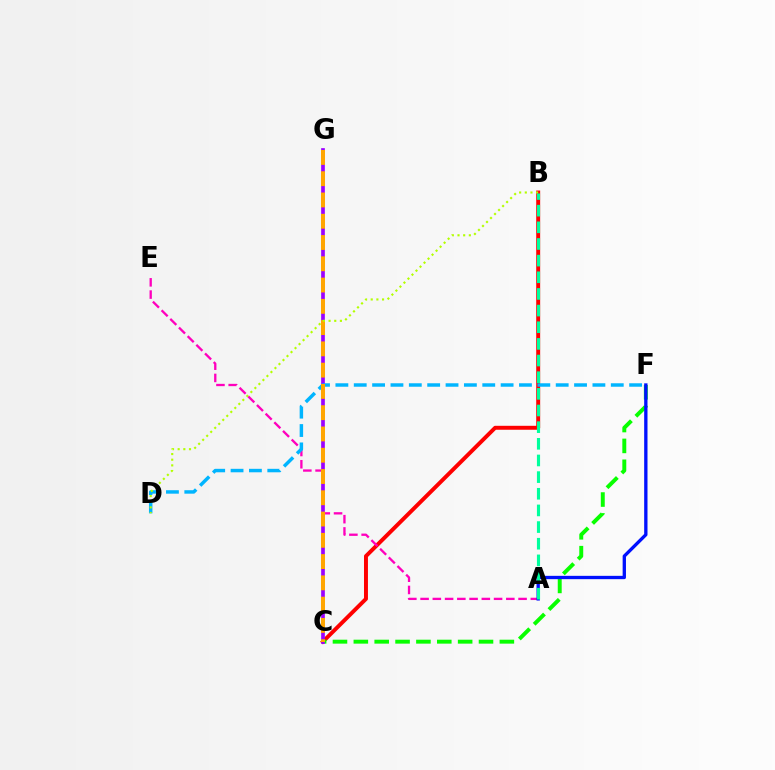{('B', 'C'): [{'color': '#ff0000', 'line_style': 'solid', 'thickness': 2.84}], ('A', 'E'): [{'color': '#ff00bd', 'line_style': 'dashed', 'thickness': 1.66}], ('C', 'F'): [{'color': '#08ff00', 'line_style': 'dashed', 'thickness': 2.83}], ('C', 'G'): [{'color': '#9b00ff', 'line_style': 'solid', 'thickness': 2.65}, {'color': '#ffa500', 'line_style': 'dashed', 'thickness': 2.89}], ('D', 'F'): [{'color': '#00b5ff', 'line_style': 'dashed', 'thickness': 2.49}], ('A', 'F'): [{'color': '#0010ff', 'line_style': 'solid', 'thickness': 2.39}], ('B', 'D'): [{'color': '#b3ff00', 'line_style': 'dotted', 'thickness': 1.54}], ('A', 'B'): [{'color': '#00ff9d', 'line_style': 'dashed', 'thickness': 2.26}]}